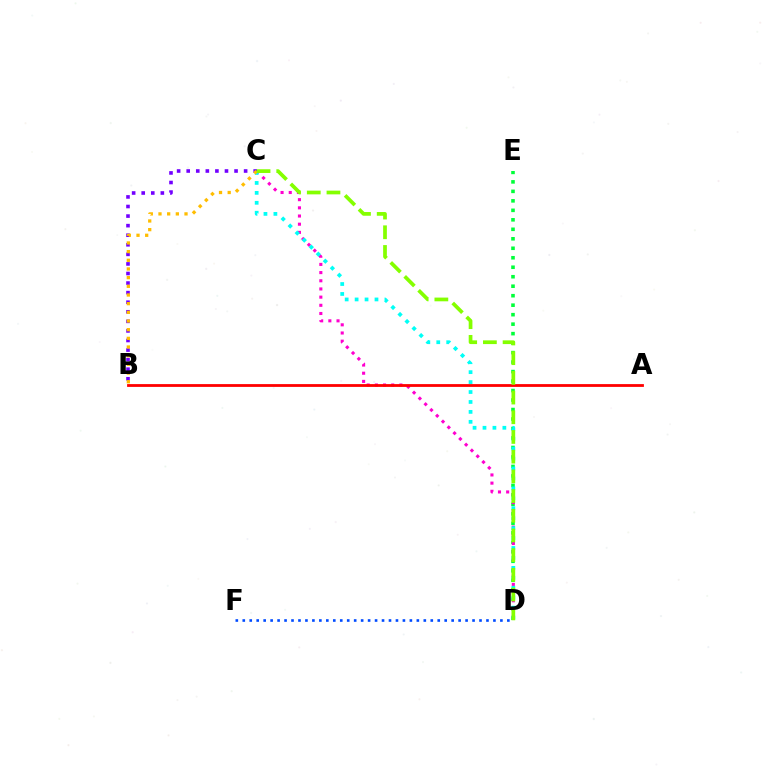{('D', 'E'): [{'color': '#00ff39', 'line_style': 'dotted', 'thickness': 2.58}], ('C', 'D'): [{'color': '#ff00cf', 'line_style': 'dotted', 'thickness': 2.22}, {'color': '#00fff6', 'line_style': 'dotted', 'thickness': 2.7}, {'color': '#84ff00', 'line_style': 'dashed', 'thickness': 2.68}], ('B', 'C'): [{'color': '#7200ff', 'line_style': 'dotted', 'thickness': 2.6}, {'color': '#ffbd00', 'line_style': 'dotted', 'thickness': 2.36}], ('D', 'F'): [{'color': '#004bff', 'line_style': 'dotted', 'thickness': 1.89}], ('A', 'B'): [{'color': '#ff0000', 'line_style': 'solid', 'thickness': 2.01}]}